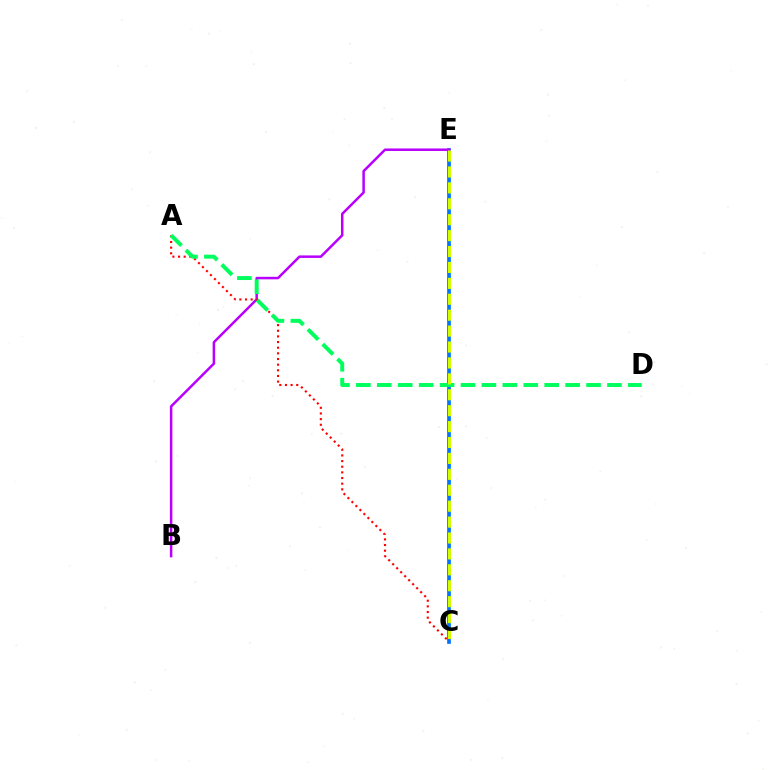{('C', 'E'): [{'color': '#0074ff', 'line_style': 'solid', 'thickness': 2.65}, {'color': '#d1ff00', 'line_style': 'dashed', 'thickness': 2.16}], ('B', 'E'): [{'color': '#b900ff', 'line_style': 'solid', 'thickness': 1.81}], ('A', 'C'): [{'color': '#ff0000', 'line_style': 'dotted', 'thickness': 1.53}], ('A', 'D'): [{'color': '#00ff5c', 'line_style': 'dashed', 'thickness': 2.84}]}